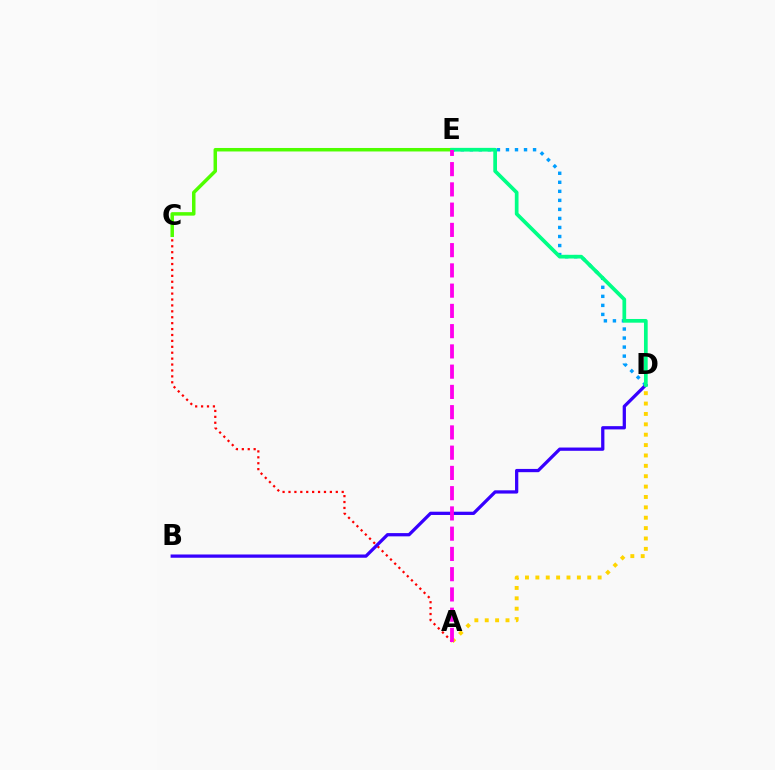{('A', 'C'): [{'color': '#ff0000', 'line_style': 'dotted', 'thickness': 1.61}], ('C', 'E'): [{'color': '#4fff00', 'line_style': 'solid', 'thickness': 2.51}], ('A', 'D'): [{'color': '#ffd500', 'line_style': 'dotted', 'thickness': 2.82}], ('B', 'D'): [{'color': '#3700ff', 'line_style': 'solid', 'thickness': 2.35}], ('D', 'E'): [{'color': '#009eff', 'line_style': 'dotted', 'thickness': 2.45}, {'color': '#00ff86', 'line_style': 'solid', 'thickness': 2.67}], ('A', 'E'): [{'color': '#ff00ed', 'line_style': 'dashed', 'thickness': 2.75}]}